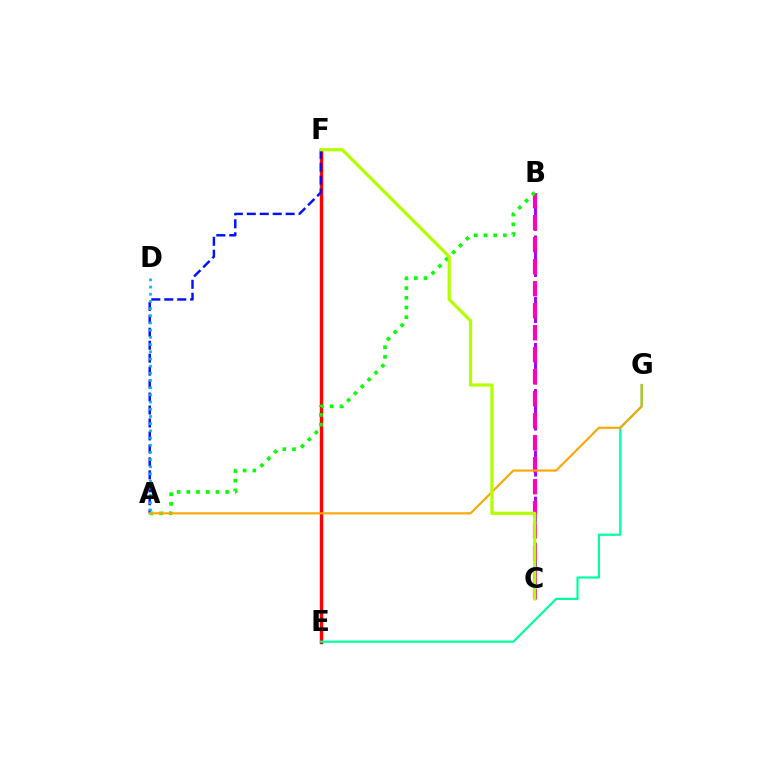{('E', 'F'): [{'color': '#ff0000', 'line_style': 'solid', 'thickness': 2.44}], ('A', 'F'): [{'color': '#0010ff', 'line_style': 'dashed', 'thickness': 1.76}], ('E', 'G'): [{'color': '#00ff9d', 'line_style': 'solid', 'thickness': 1.58}], ('B', 'C'): [{'color': '#9b00ff', 'line_style': 'dashed', 'thickness': 2.09}, {'color': '#ff00bd', 'line_style': 'dashed', 'thickness': 2.99}], ('A', 'D'): [{'color': '#00b5ff', 'line_style': 'dotted', 'thickness': 1.95}], ('A', 'B'): [{'color': '#08ff00', 'line_style': 'dotted', 'thickness': 2.64}], ('A', 'G'): [{'color': '#ffa500', 'line_style': 'solid', 'thickness': 1.51}], ('C', 'F'): [{'color': '#b3ff00', 'line_style': 'solid', 'thickness': 2.32}]}